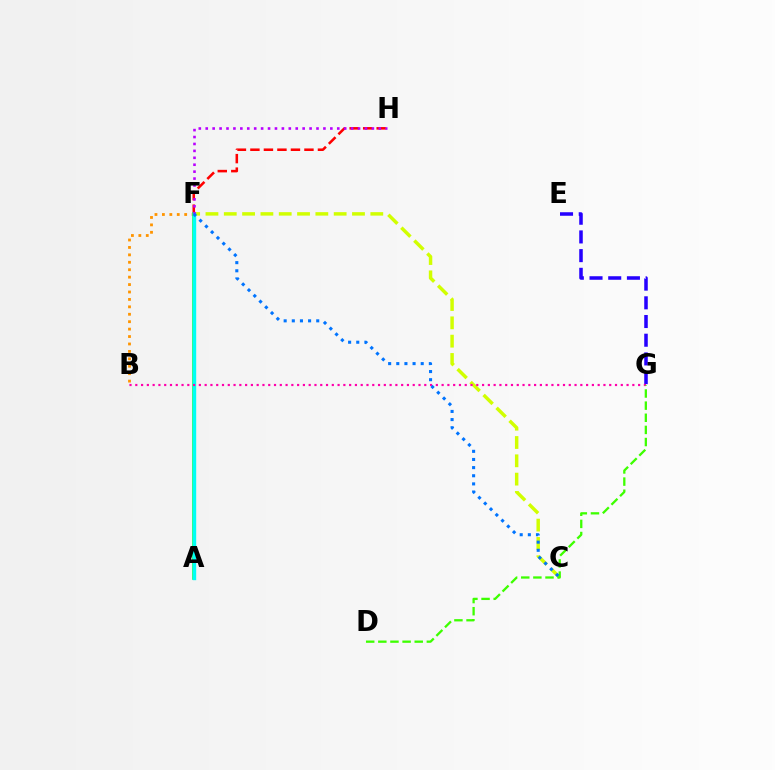{('F', 'H'): [{'color': '#ff0000', 'line_style': 'dashed', 'thickness': 1.83}, {'color': '#b900ff', 'line_style': 'dotted', 'thickness': 1.88}], ('E', 'G'): [{'color': '#2500ff', 'line_style': 'dashed', 'thickness': 2.54}], ('B', 'F'): [{'color': '#ff9400', 'line_style': 'dotted', 'thickness': 2.02}], ('A', 'F'): [{'color': '#00ff5c', 'line_style': 'solid', 'thickness': 2.57}, {'color': '#00fff6', 'line_style': 'solid', 'thickness': 2.44}], ('C', 'F'): [{'color': '#d1ff00', 'line_style': 'dashed', 'thickness': 2.49}, {'color': '#0074ff', 'line_style': 'dotted', 'thickness': 2.21}], ('B', 'G'): [{'color': '#ff00ac', 'line_style': 'dotted', 'thickness': 1.57}], ('D', 'G'): [{'color': '#3dff00', 'line_style': 'dashed', 'thickness': 1.65}]}